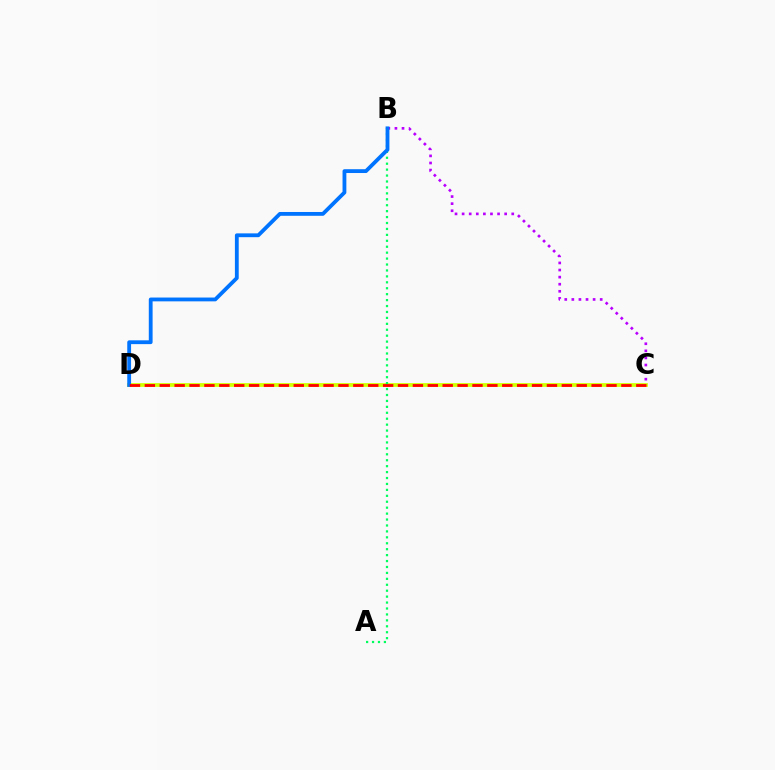{('B', 'C'): [{'color': '#b900ff', 'line_style': 'dotted', 'thickness': 1.93}], ('C', 'D'): [{'color': '#d1ff00', 'line_style': 'solid', 'thickness': 2.7}, {'color': '#ff0000', 'line_style': 'dashed', 'thickness': 2.02}], ('A', 'B'): [{'color': '#00ff5c', 'line_style': 'dotted', 'thickness': 1.61}], ('B', 'D'): [{'color': '#0074ff', 'line_style': 'solid', 'thickness': 2.74}]}